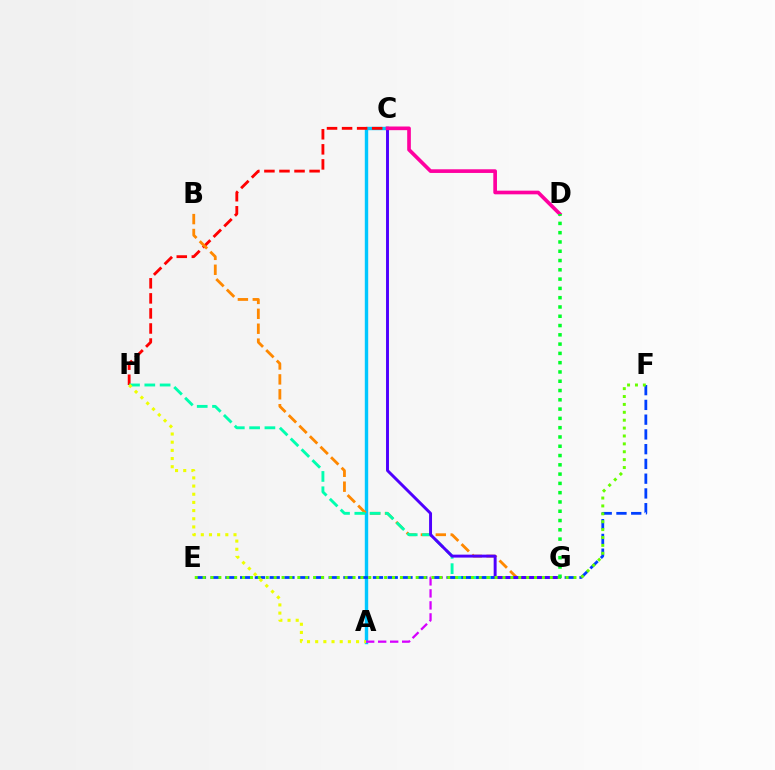{('A', 'C'): [{'color': '#00c7ff', 'line_style': 'solid', 'thickness': 2.44}], ('A', 'G'): [{'color': '#d600ff', 'line_style': 'dashed', 'thickness': 1.63}], ('C', 'H'): [{'color': '#ff0000', 'line_style': 'dashed', 'thickness': 2.05}], ('B', 'G'): [{'color': '#ff8800', 'line_style': 'dashed', 'thickness': 2.03}], ('G', 'H'): [{'color': '#00ffaf', 'line_style': 'dashed', 'thickness': 2.08}], ('E', 'F'): [{'color': '#003fff', 'line_style': 'dashed', 'thickness': 2.0}, {'color': '#66ff00', 'line_style': 'dotted', 'thickness': 2.14}], ('C', 'G'): [{'color': '#4f00ff', 'line_style': 'solid', 'thickness': 2.12}], ('C', 'D'): [{'color': '#ff00a0', 'line_style': 'solid', 'thickness': 2.64}], ('D', 'G'): [{'color': '#00ff27', 'line_style': 'dotted', 'thickness': 2.52}], ('A', 'H'): [{'color': '#eeff00', 'line_style': 'dotted', 'thickness': 2.22}]}